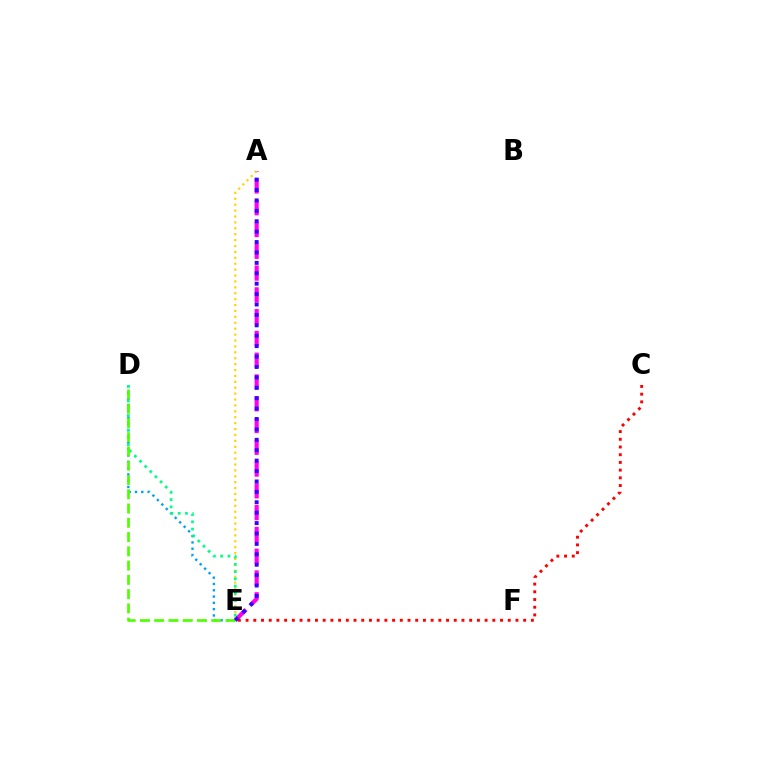{('A', 'E'): [{'color': '#ff00ed', 'line_style': 'dashed', 'thickness': 2.96}, {'color': '#ffd500', 'line_style': 'dotted', 'thickness': 1.6}, {'color': '#3700ff', 'line_style': 'dotted', 'thickness': 2.83}], ('D', 'E'): [{'color': '#009eff', 'line_style': 'dotted', 'thickness': 1.71}, {'color': '#00ff86', 'line_style': 'dotted', 'thickness': 1.98}, {'color': '#4fff00', 'line_style': 'dashed', 'thickness': 1.94}], ('C', 'E'): [{'color': '#ff0000', 'line_style': 'dotted', 'thickness': 2.09}]}